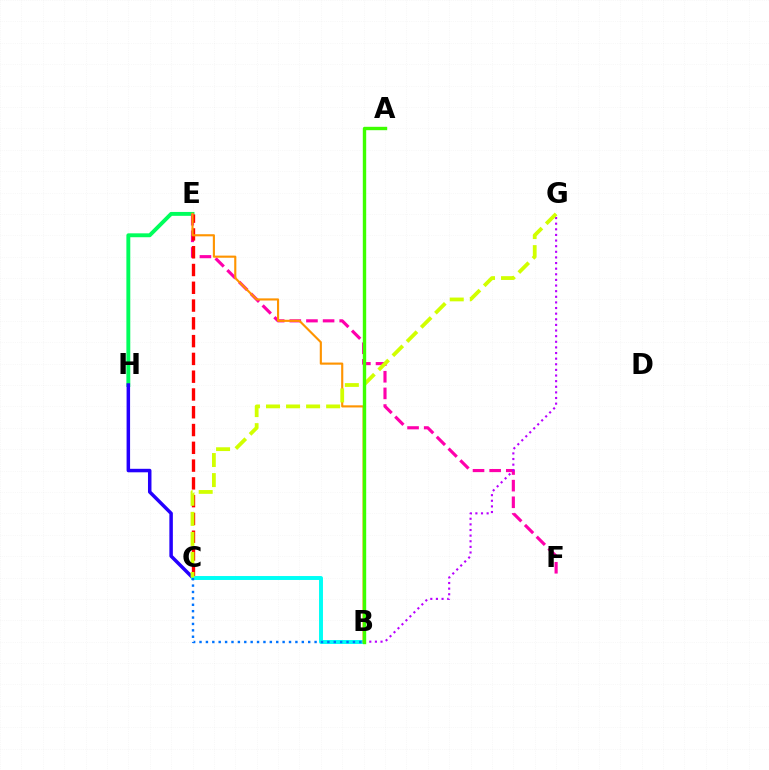{('E', 'H'): [{'color': '#00ff5c', 'line_style': 'solid', 'thickness': 2.81}], ('E', 'F'): [{'color': '#ff00ac', 'line_style': 'dashed', 'thickness': 2.26}], ('C', 'E'): [{'color': '#ff0000', 'line_style': 'dashed', 'thickness': 2.42}], ('C', 'H'): [{'color': '#2500ff', 'line_style': 'solid', 'thickness': 2.52}], ('B', 'G'): [{'color': '#b900ff', 'line_style': 'dotted', 'thickness': 1.53}], ('B', 'C'): [{'color': '#00fff6', 'line_style': 'solid', 'thickness': 2.84}, {'color': '#0074ff', 'line_style': 'dotted', 'thickness': 1.74}], ('B', 'E'): [{'color': '#ff9400', 'line_style': 'solid', 'thickness': 1.54}], ('C', 'G'): [{'color': '#d1ff00', 'line_style': 'dashed', 'thickness': 2.72}], ('A', 'B'): [{'color': '#3dff00', 'line_style': 'solid', 'thickness': 2.43}]}